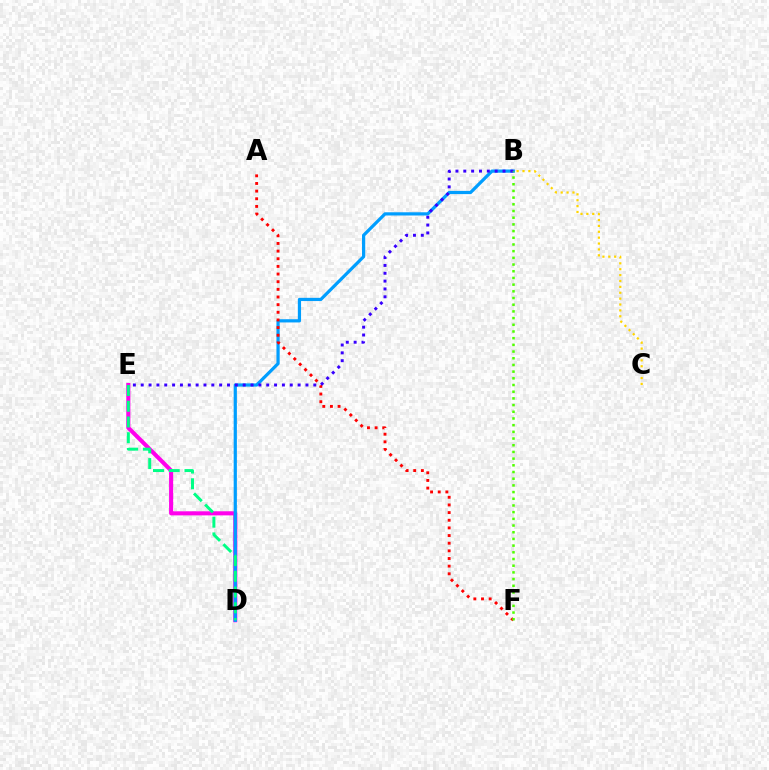{('D', 'E'): [{'color': '#ff00ed', 'line_style': 'solid', 'thickness': 2.94}, {'color': '#00ff86', 'line_style': 'dashed', 'thickness': 2.14}], ('B', 'D'): [{'color': '#009eff', 'line_style': 'solid', 'thickness': 2.31}], ('A', 'F'): [{'color': '#ff0000', 'line_style': 'dotted', 'thickness': 2.08}], ('B', 'E'): [{'color': '#3700ff', 'line_style': 'dotted', 'thickness': 2.13}], ('B', 'C'): [{'color': '#ffd500', 'line_style': 'dotted', 'thickness': 1.6}], ('B', 'F'): [{'color': '#4fff00', 'line_style': 'dotted', 'thickness': 1.82}]}